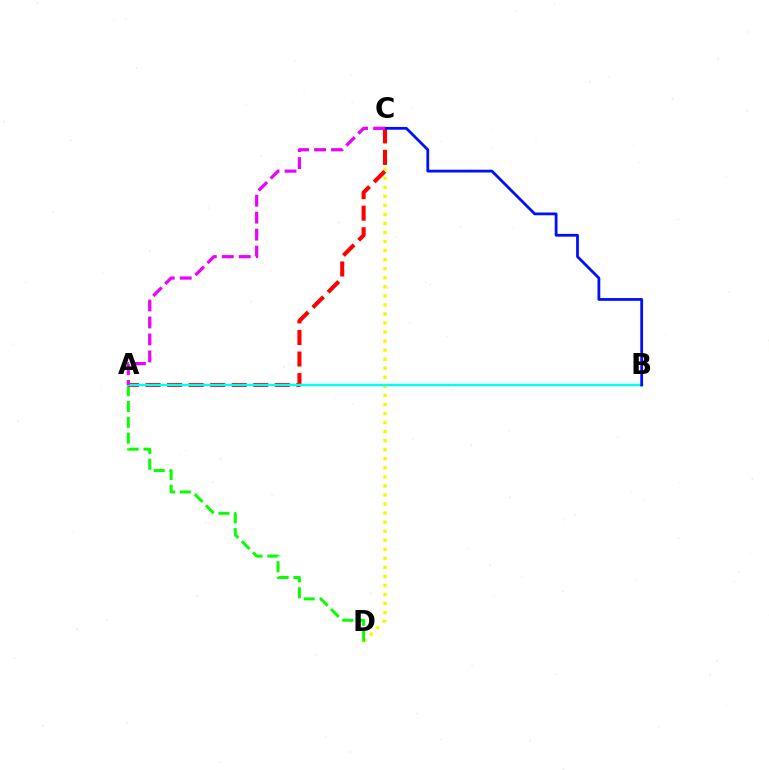{('C', 'D'): [{'color': '#fcf500', 'line_style': 'dotted', 'thickness': 2.46}], ('A', 'D'): [{'color': '#08ff00', 'line_style': 'dashed', 'thickness': 2.15}], ('A', 'C'): [{'color': '#ff0000', 'line_style': 'dashed', 'thickness': 2.93}, {'color': '#ee00ff', 'line_style': 'dashed', 'thickness': 2.31}], ('A', 'B'): [{'color': '#00fff6', 'line_style': 'solid', 'thickness': 1.79}], ('B', 'C'): [{'color': '#0010ff', 'line_style': 'solid', 'thickness': 2.0}]}